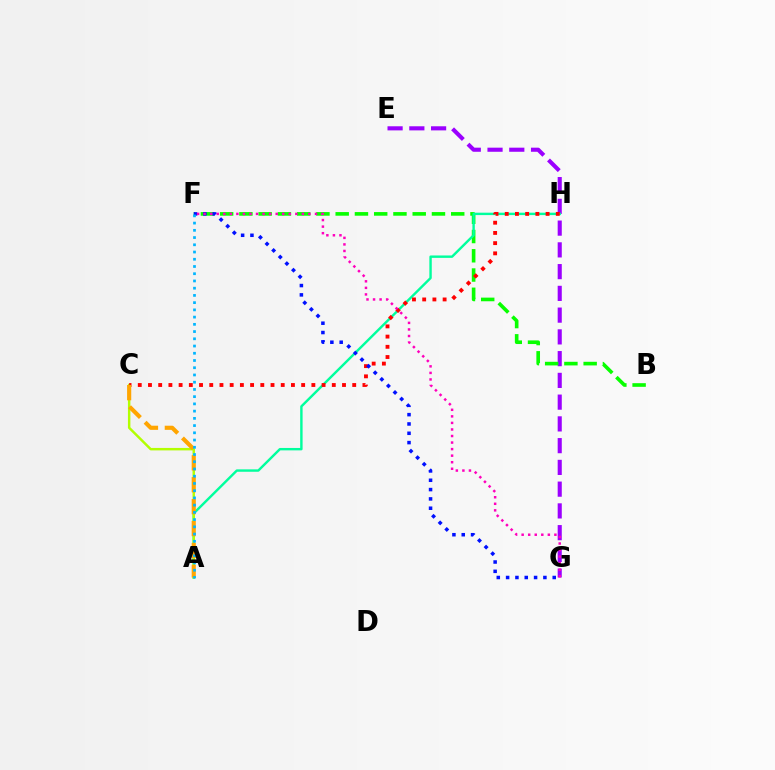{('E', 'G'): [{'color': '#9b00ff', 'line_style': 'dashed', 'thickness': 2.96}], ('B', 'F'): [{'color': '#08ff00', 'line_style': 'dashed', 'thickness': 2.62}], ('A', 'H'): [{'color': '#00ff9d', 'line_style': 'solid', 'thickness': 1.74}], ('A', 'C'): [{'color': '#b3ff00', 'line_style': 'solid', 'thickness': 1.77}, {'color': '#ffa500', 'line_style': 'dashed', 'thickness': 2.98}], ('C', 'H'): [{'color': '#ff0000', 'line_style': 'dotted', 'thickness': 2.77}], ('F', 'G'): [{'color': '#0010ff', 'line_style': 'dotted', 'thickness': 2.53}, {'color': '#ff00bd', 'line_style': 'dotted', 'thickness': 1.78}], ('A', 'F'): [{'color': '#00b5ff', 'line_style': 'dotted', 'thickness': 1.96}]}